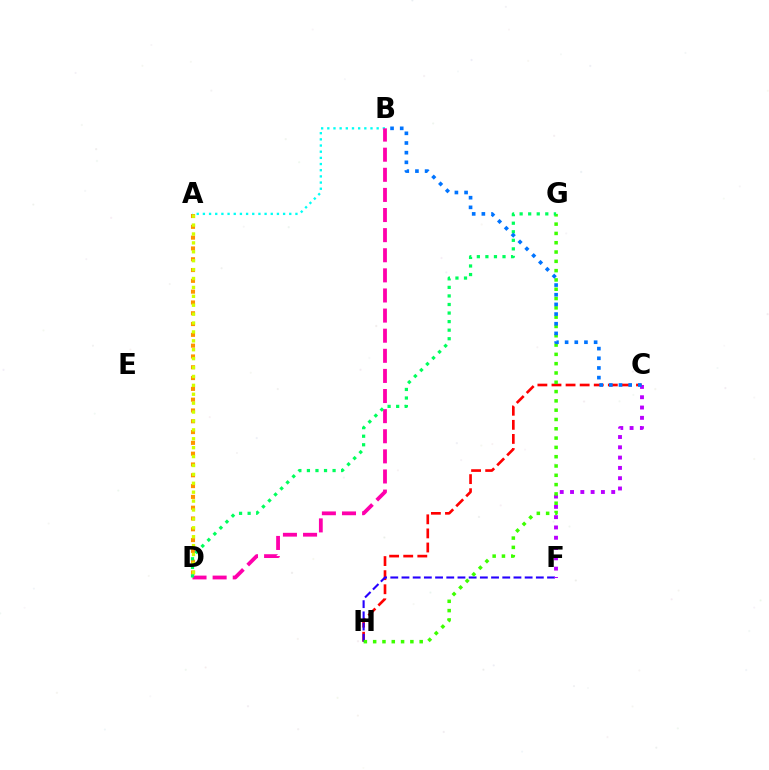{('A', 'D'): [{'color': '#ff9400', 'line_style': 'dotted', 'thickness': 2.93}, {'color': '#d1ff00', 'line_style': 'dotted', 'thickness': 2.42}], ('C', 'H'): [{'color': '#ff0000', 'line_style': 'dashed', 'thickness': 1.91}], ('F', 'H'): [{'color': '#2500ff', 'line_style': 'dashed', 'thickness': 1.52}], ('C', 'F'): [{'color': '#b900ff', 'line_style': 'dotted', 'thickness': 2.8}], ('A', 'B'): [{'color': '#00fff6', 'line_style': 'dotted', 'thickness': 1.68}], ('B', 'D'): [{'color': '#ff00ac', 'line_style': 'dashed', 'thickness': 2.73}], ('G', 'H'): [{'color': '#3dff00', 'line_style': 'dotted', 'thickness': 2.53}], ('D', 'G'): [{'color': '#00ff5c', 'line_style': 'dotted', 'thickness': 2.32}], ('B', 'C'): [{'color': '#0074ff', 'line_style': 'dotted', 'thickness': 2.63}]}